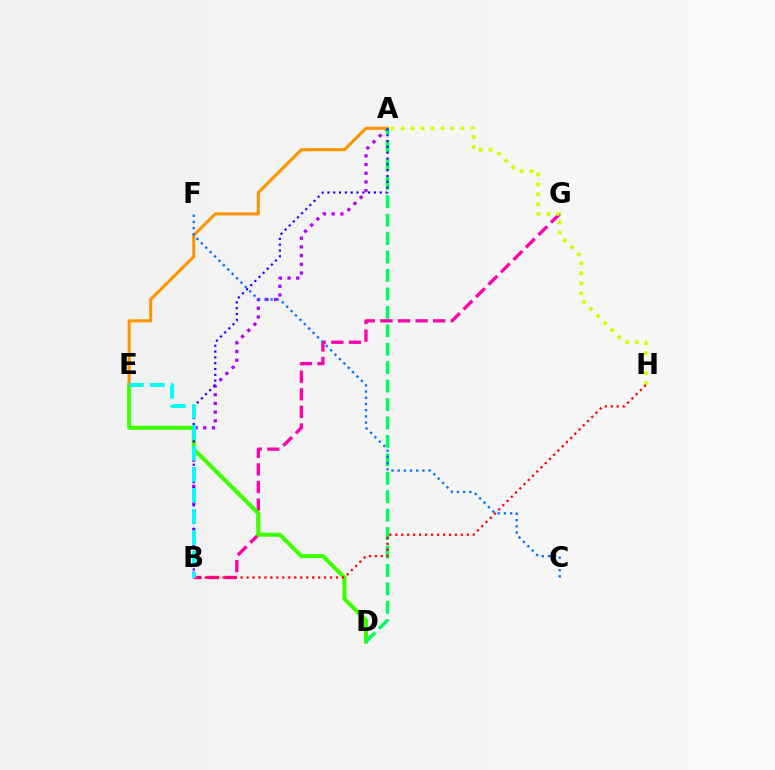{('B', 'G'): [{'color': '#ff00ac', 'line_style': 'dashed', 'thickness': 2.39}], ('A', 'B'): [{'color': '#b900ff', 'line_style': 'dotted', 'thickness': 2.36}, {'color': '#2500ff', 'line_style': 'dotted', 'thickness': 1.58}], ('D', 'E'): [{'color': '#3dff00', 'line_style': 'solid', 'thickness': 2.91}], ('A', 'H'): [{'color': '#d1ff00', 'line_style': 'dotted', 'thickness': 2.7}], ('A', 'E'): [{'color': '#ff9400', 'line_style': 'solid', 'thickness': 2.21}], ('A', 'D'): [{'color': '#00ff5c', 'line_style': 'dashed', 'thickness': 2.5}], ('B', 'H'): [{'color': '#ff0000', 'line_style': 'dotted', 'thickness': 1.62}], ('C', 'F'): [{'color': '#0074ff', 'line_style': 'dotted', 'thickness': 1.68}], ('B', 'E'): [{'color': '#00fff6', 'line_style': 'dashed', 'thickness': 2.85}]}